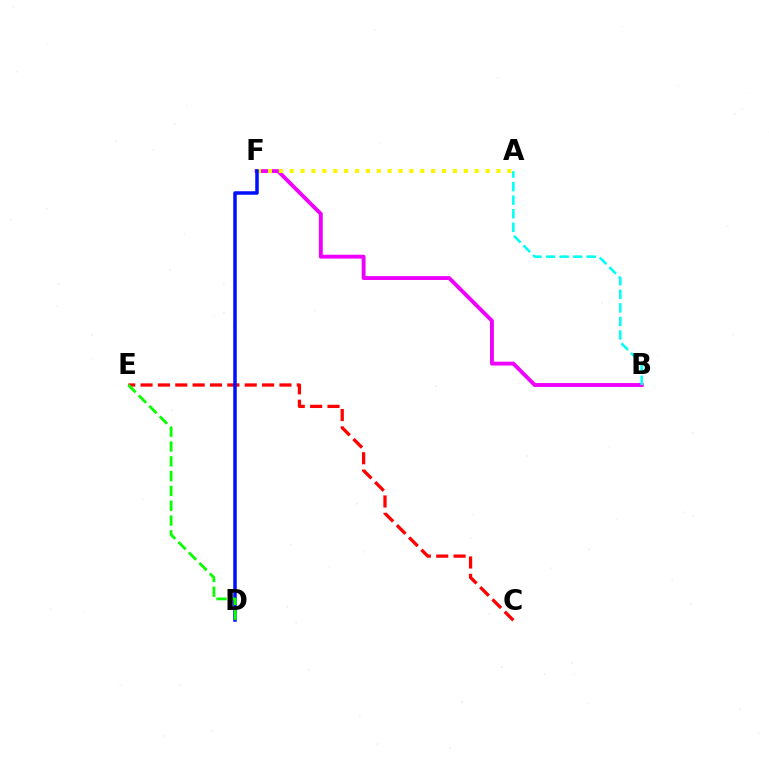{('B', 'F'): [{'color': '#ee00ff', 'line_style': 'solid', 'thickness': 2.79}], ('C', 'E'): [{'color': '#ff0000', 'line_style': 'dashed', 'thickness': 2.36}], ('A', 'B'): [{'color': '#00fff6', 'line_style': 'dashed', 'thickness': 1.84}], ('A', 'F'): [{'color': '#fcf500', 'line_style': 'dotted', 'thickness': 2.96}], ('D', 'F'): [{'color': '#0010ff', 'line_style': 'solid', 'thickness': 2.53}], ('D', 'E'): [{'color': '#08ff00', 'line_style': 'dashed', 'thickness': 2.01}]}